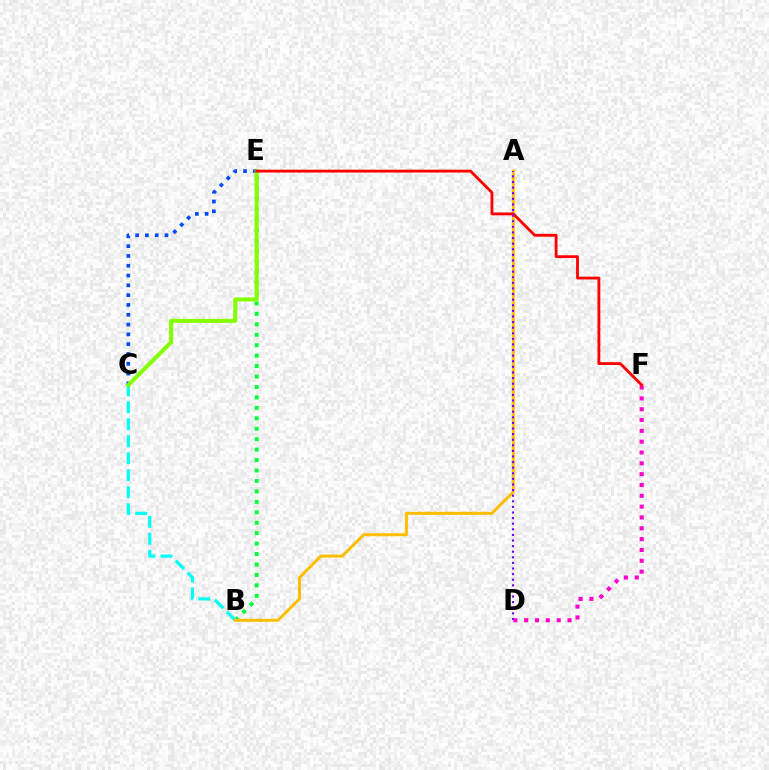{('B', 'E'): [{'color': '#00ff39', 'line_style': 'dotted', 'thickness': 2.84}], ('B', 'C'): [{'color': '#00fff6', 'line_style': 'dashed', 'thickness': 2.31}], ('C', 'E'): [{'color': '#004bff', 'line_style': 'dotted', 'thickness': 2.66}, {'color': '#84ff00', 'line_style': 'solid', 'thickness': 2.9}], ('A', 'B'): [{'color': '#ffbd00', 'line_style': 'solid', 'thickness': 2.15}], ('D', 'F'): [{'color': '#ff00cf', 'line_style': 'dotted', 'thickness': 2.94}], ('E', 'F'): [{'color': '#ff0000', 'line_style': 'solid', 'thickness': 2.04}], ('A', 'D'): [{'color': '#7200ff', 'line_style': 'dotted', 'thickness': 1.52}]}